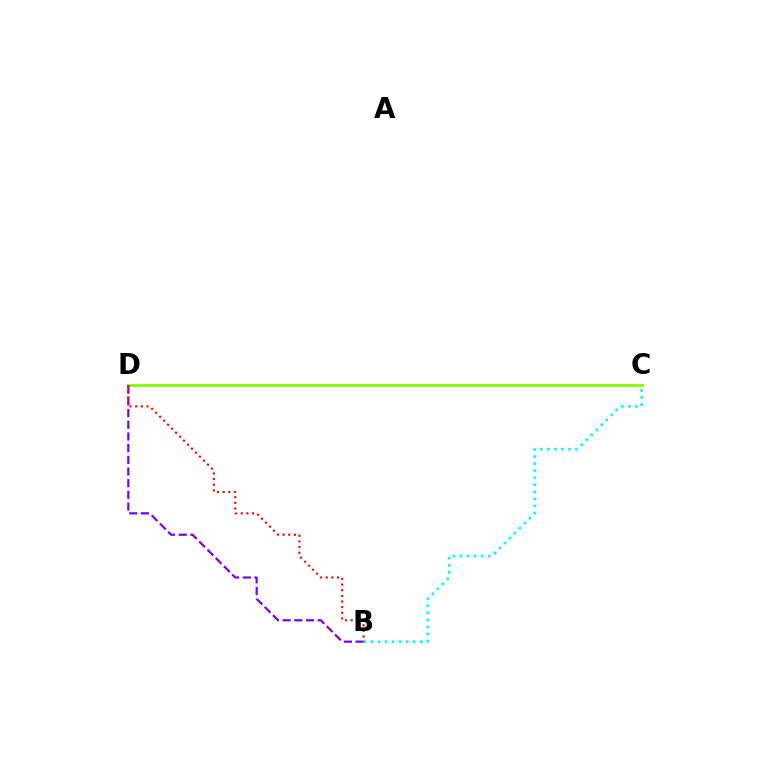{('C', 'D'): [{'color': '#84ff00', 'line_style': 'solid', 'thickness': 2.04}], ('B', 'C'): [{'color': '#00fff6', 'line_style': 'dotted', 'thickness': 1.92}], ('B', 'D'): [{'color': '#7200ff', 'line_style': 'dashed', 'thickness': 1.59}, {'color': '#ff0000', 'line_style': 'dotted', 'thickness': 1.53}]}